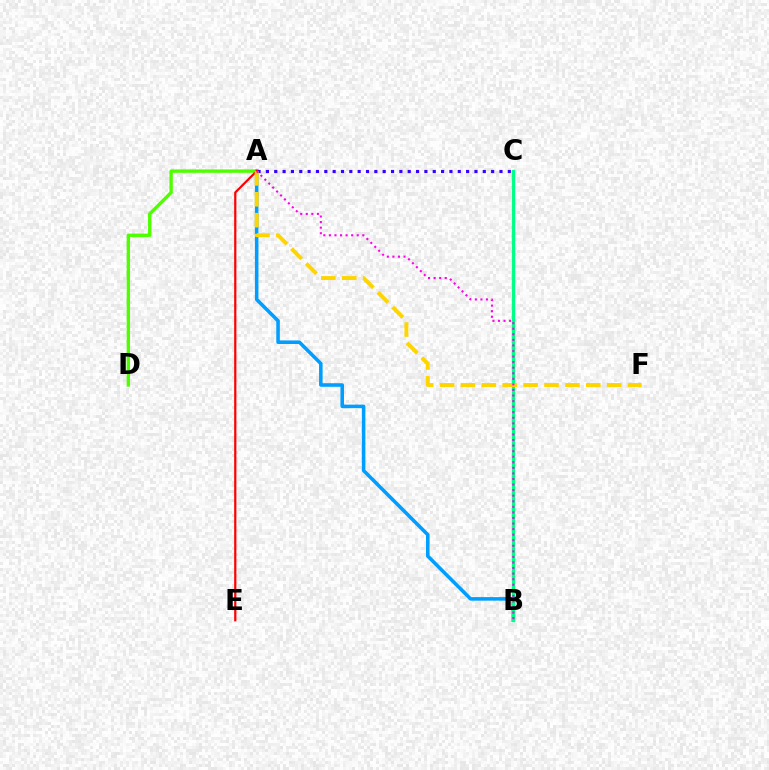{('A', 'B'): [{'color': '#009eff', 'line_style': 'solid', 'thickness': 2.56}, {'color': '#ff00ed', 'line_style': 'dotted', 'thickness': 1.51}], ('B', 'C'): [{'color': '#00ff86', 'line_style': 'solid', 'thickness': 2.4}], ('A', 'D'): [{'color': '#4fff00', 'line_style': 'solid', 'thickness': 2.42}], ('A', 'E'): [{'color': '#ff0000', 'line_style': 'solid', 'thickness': 1.6}], ('A', 'C'): [{'color': '#3700ff', 'line_style': 'dotted', 'thickness': 2.27}], ('A', 'F'): [{'color': '#ffd500', 'line_style': 'dashed', 'thickness': 2.84}]}